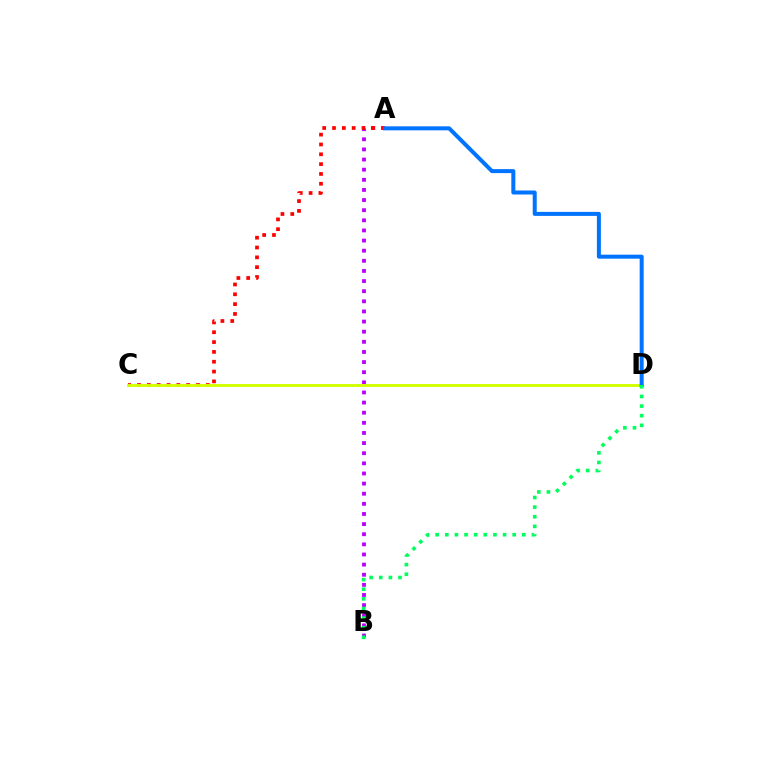{('A', 'B'): [{'color': '#b900ff', 'line_style': 'dotted', 'thickness': 2.75}], ('A', 'C'): [{'color': '#ff0000', 'line_style': 'dotted', 'thickness': 2.67}], ('C', 'D'): [{'color': '#d1ff00', 'line_style': 'solid', 'thickness': 2.09}], ('A', 'D'): [{'color': '#0074ff', 'line_style': 'solid', 'thickness': 2.88}], ('B', 'D'): [{'color': '#00ff5c', 'line_style': 'dotted', 'thickness': 2.62}]}